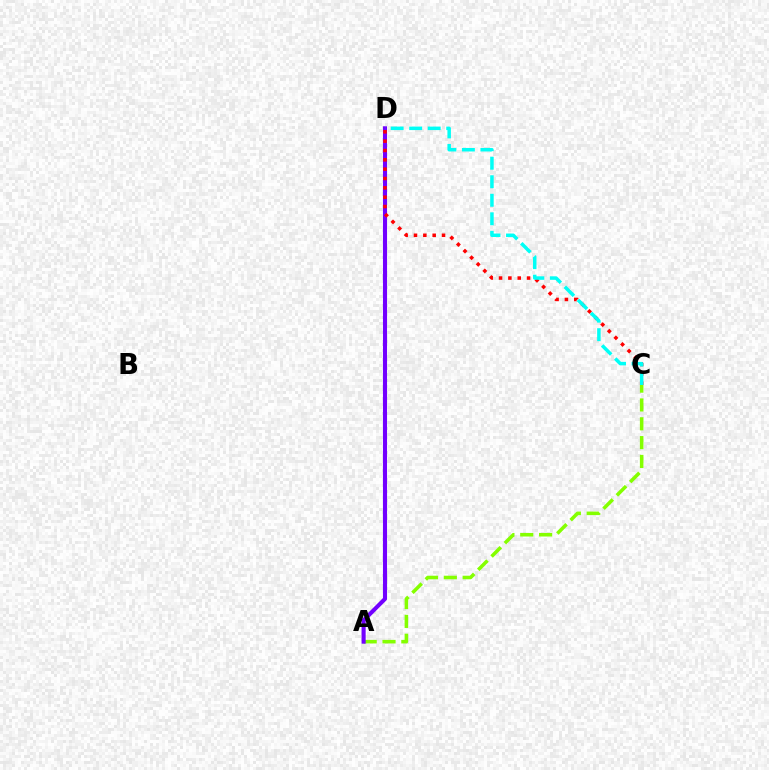{('A', 'C'): [{'color': '#84ff00', 'line_style': 'dashed', 'thickness': 2.56}], ('A', 'D'): [{'color': '#7200ff', 'line_style': 'solid', 'thickness': 2.94}], ('C', 'D'): [{'color': '#ff0000', 'line_style': 'dotted', 'thickness': 2.54}, {'color': '#00fff6', 'line_style': 'dashed', 'thickness': 2.52}]}